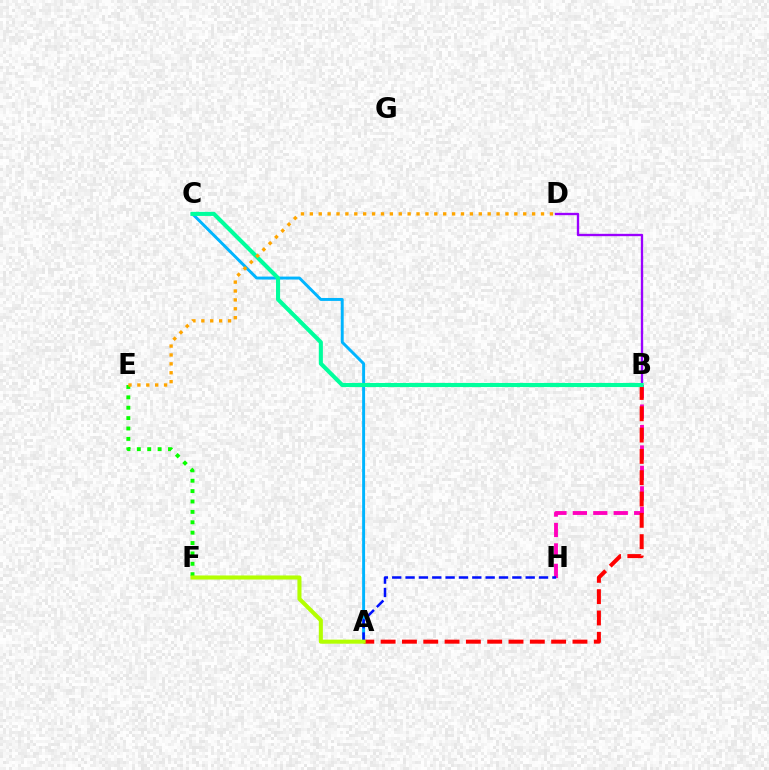{('A', 'C'): [{'color': '#00b5ff', 'line_style': 'solid', 'thickness': 2.12}], ('B', 'H'): [{'color': '#ff00bd', 'line_style': 'dashed', 'thickness': 2.78}], ('A', 'B'): [{'color': '#ff0000', 'line_style': 'dashed', 'thickness': 2.9}], ('E', 'F'): [{'color': '#08ff00', 'line_style': 'dotted', 'thickness': 2.82}], ('B', 'D'): [{'color': '#9b00ff', 'line_style': 'solid', 'thickness': 1.69}], ('A', 'H'): [{'color': '#0010ff', 'line_style': 'dashed', 'thickness': 1.81}], ('B', 'C'): [{'color': '#00ff9d', 'line_style': 'solid', 'thickness': 2.95}], ('D', 'E'): [{'color': '#ffa500', 'line_style': 'dotted', 'thickness': 2.42}], ('A', 'F'): [{'color': '#b3ff00', 'line_style': 'solid', 'thickness': 2.93}]}